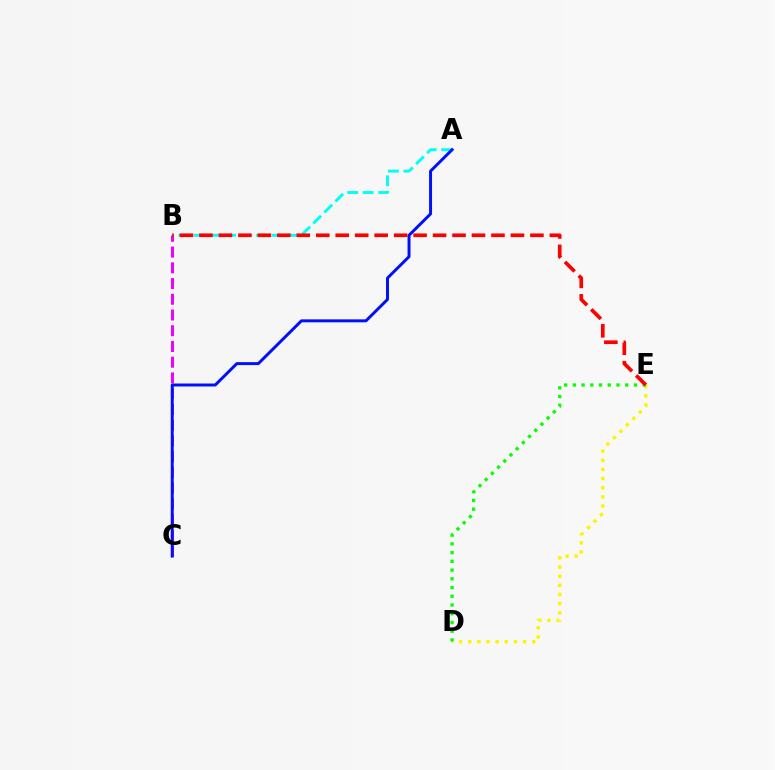{('B', 'C'): [{'color': '#ee00ff', 'line_style': 'dashed', 'thickness': 2.14}], ('A', 'B'): [{'color': '#00fff6', 'line_style': 'dashed', 'thickness': 2.11}], ('A', 'C'): [{'color': '#0010ff', 'line_style': 'solid', 'thickness': 2.14}], ('D', 'E'): [{'color': '#fcf500', 'line_style': 'dotted', 'thickness': 2.49}, {'color': '#08ff00', 'line_style': 'dotted', 'thickness': 2.37}], ('B', 'E'): [{'color': '#ff0000', 'line_style': 'dashed', 'thickness': 2.64}]}